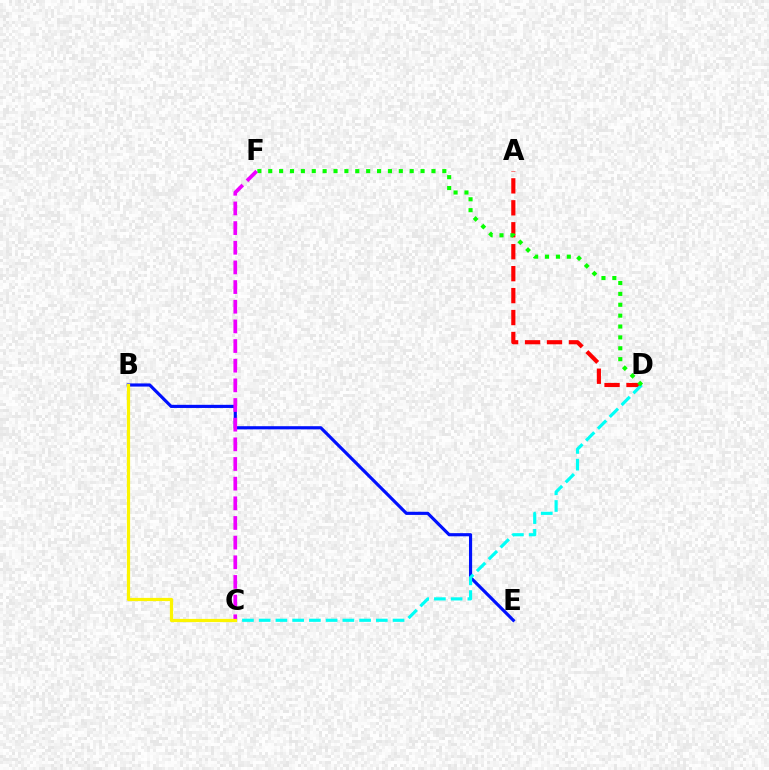{('A', 'D'): [{'color': '#ff0000', 'line_style': 'dashed', 'thickness': 2.98}], ('B', 'E'): [{'color': '#0010ff', 'line_style': 'solid', 'thickness': 2.27}], ('C', 'D'): [{'color': '#00fff6', 'line_style': 'dashed', 'thickness': 2.27}], ('D', 'F'): [{'color': '#08ff00', 'line_style': 'dotted', 'thickness': 2.96}], ('C', 'F'): [{'color': '#ee00ff', 'line_style': 'dashed', 'thickness': 2.67}], ('B', 'C'): [{'color': '#fcf500', 'line_style': 'solid', 'thickness': 2.31}]}